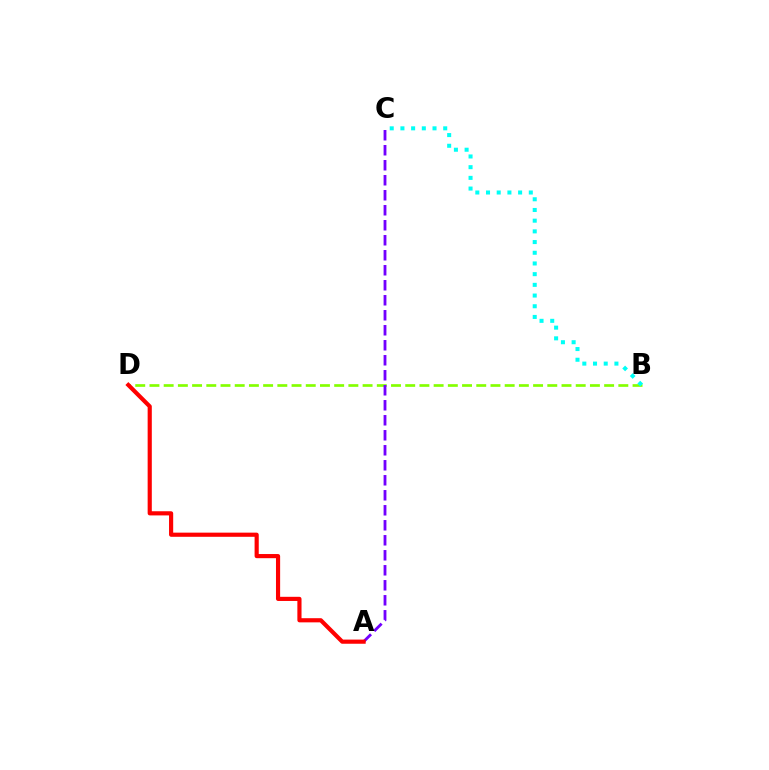{('B', 'D'): [{'color': '#84ff00', 'line_style': 'dashed', 'thickness': 1.93}], ('B', 'C'): [{'color': '#00fff6', 'line_style': 'dotted', 'thickness': 2.91}], ('A', 'C'): [{'color': '#7200ff', 'line_style': 'dashed', 'thickness': 2.04}], ('A', 'D'): [{'color': '#ff0000', 'line_style': 'solid', 'thickness': 2.99}]}